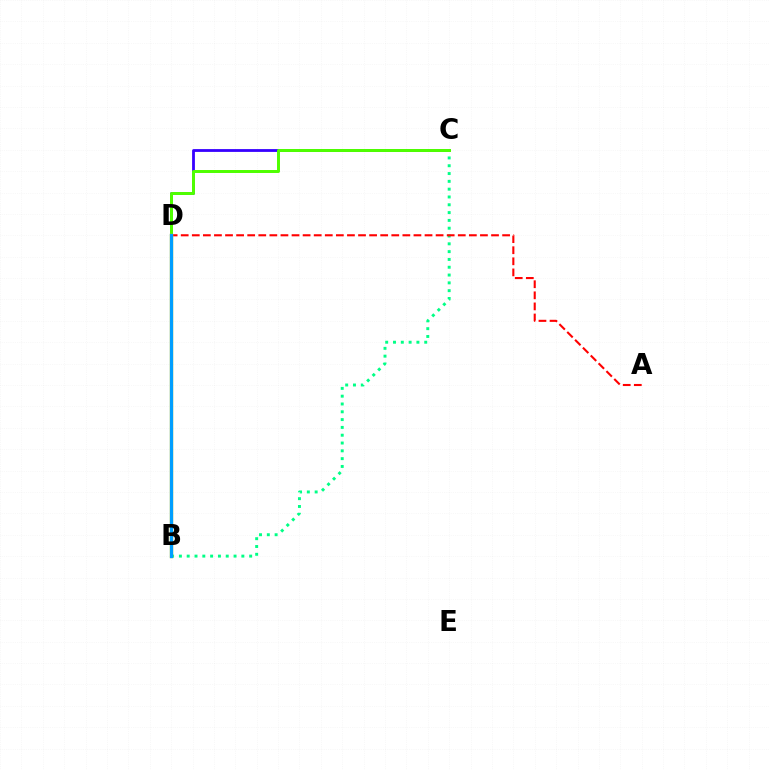{('B', 'C'): [{'color': '#00ff86', 'line_style': 'dotted', 'thickness': 2.12}], ('B', 'D'): [{'color': '#ff00ed', 'line_style': 'solid', 'thickness': 1.82}, {'color': '#ffd500', 'line_style': 'solid', 'thickness': 2.42}, {'color': '#009eff', 'line_style': 'solid', 'thickness': 2.36}], ('C', 'D'): [{'color': '#3700ff', 'line_style': 'solid', 'thickness': 2.02}, {'color': '#4fff00', 'line_style': 'solid', 'thickness': 2.14}], ('A', 'D'): [{'color': '#ff0000', 'line_style': 'dashed', 'thickness': 1.51}]}